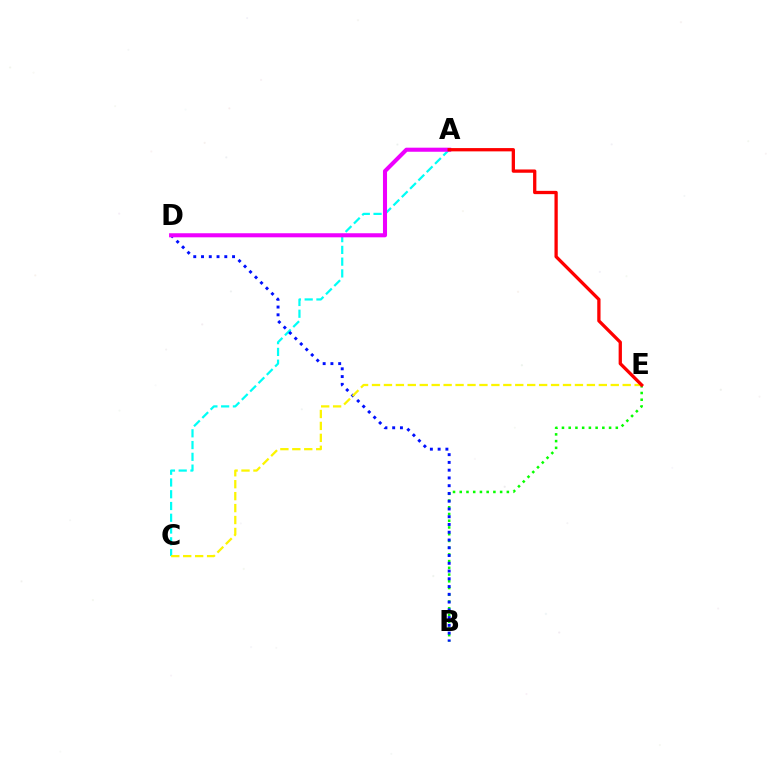{('A', 'C'): [{'color': '#00fff6', 'line_style': 'dashed', 'thickness': 1.6}], ('B', 'E'): [{'color': '#08ff00', 'line_style': 'dotted', 'thickness': 1.83}], ('B', 'D'): [{'color': '#0010ff', 'line_style': 'dotted', 'thickness': 2.11}], ('A', 'D'): [{'color': '#ee00ff', 'line_style': 'solid', 'thickness': 2.93}], ('C', 'E'): [{'color': '#fcf500', 'line_style': 'dashed', 'thickness': 1.62}], ('A', 'E'): [{'color': '#ff0000', 'line_style': 'solid', 'thickness': 2.37}]}